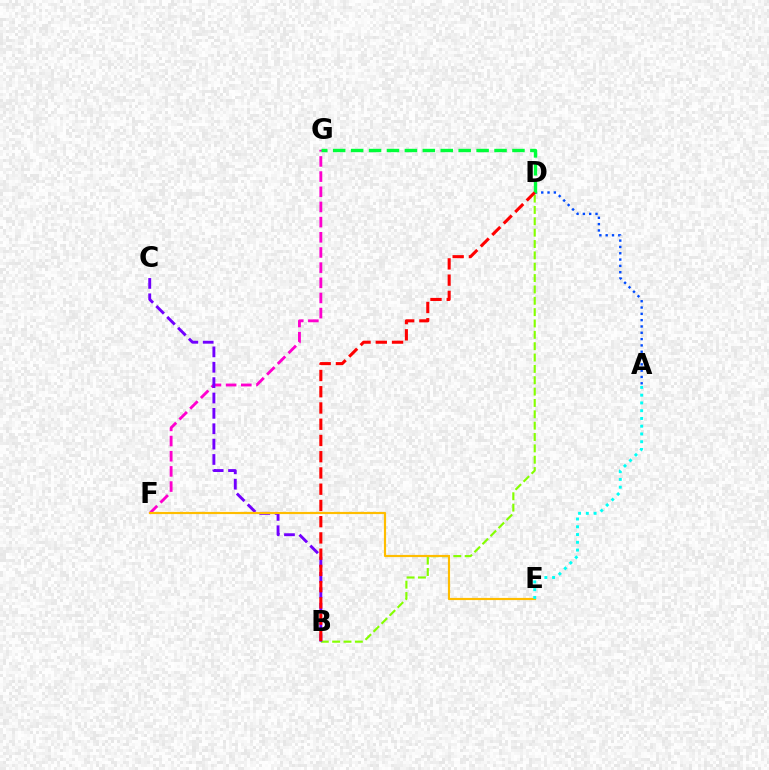{('F', 'G'): [{'color': '#ff00cf', 'line_style': 'dashed', 'thickness': 2.06}], ('B', 'D'): [{'color': '#84ff00', 'line_style': 'dashed', 'thickness': 1.54}, {'color': '#ff0000', 'line_style': 'dashed', 'thickness': 2.21}], ('B', 'C'): [{'color': '#7200ff', 'line_style': 'dashed', 'thickness': 2.09}], ('A', 'D'): [{'color': '#004bff', 'line_style': 'dotted', 'thickness': 1.72}], ('D', 'G'): [{'color': '#00ff39', 'line_style': 'dashed', 'thickness': 2.44}], ('E', 'F'): [{'color': '#ffbd00', 'line_style': 'solid', 'thickness': 1.57}], ('A', 'E'): [{'color': '#00fff6', 'line_style': 'dotted', 'thickness': 2.11}]}